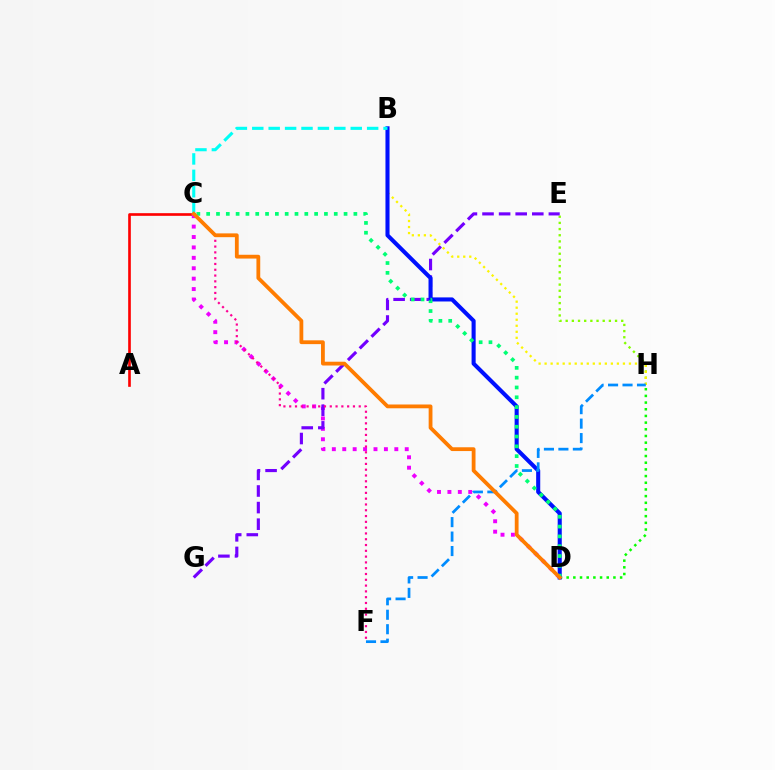{('E', 'H'): [{'color': '#84ff00', 'line_style': 'dotted', 'thickness': 1.68}], ('D', 'H'): [{'color': '#08ff00', 'line_style': 'dotted', 'thickness': 1.82}], ('A', 'C'): [{'color': '#ff0000', 'line_style': 'solid', 'thickness': 1.91}], ('B', 'H'): [{'color': '#fcf500', 'line_style': 'dotted', 'thickness': 1.64}], ('C', 'D'): [{'color': '#ee00ff', 'line_style': 'dotted', 'thickness': 2.83}, {'color': '#00ff74', 'line_style': 'dotted', 'thickness': 2.67}, {'color': '#ff7c00', 'line_style': 'solid', 'thickness': 2.73}], ('E', 'G'): [{'color': '#7200ff', 'line_style': 'dashed', 'thickness': 2.25}], ('B', 'D'): [{'color': '#0010ff', 'line_style': 'solid', 'thickness': 2.93}], ('B', 'C'): [{'color': '#00fff6', 'line_style': 'dashed', 'thickness': 2.23}], ('F', 'H'): [{'color': '#008cff', 'line_style': 'dashed', 'thickness': 1.97}], ('C', 'F'): [{'color': '#ff0094', 'line_style': 'dotted', 'thickness': 1.57}]}